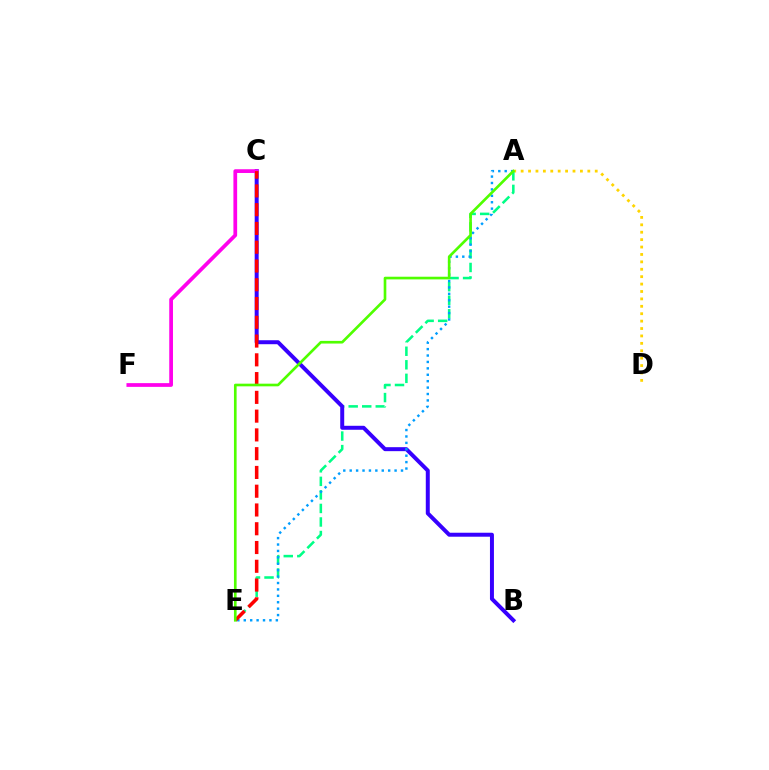{('A', 'D'): [{'color': '#ffd500', 'line_style': 'dotted', 'thickness': 2.01}], ('A', 'E'): [{'color': '#00ff86', 'line_style': 'dashed', 'thickness': 1.84}, {'color': '#009eff', 'line_style': 'dotted', 'thickness': 1.74}, {'color': '#4fff00', 'line_style': 'solid', 'thickness': 1.91}], ('B', 'C'): [{'color': '#3700ff', 'line_style': 'solid', 'thickness': 2.86}], ('C', 'F'): [{'color': '#ff00ed', 'line_style': 'solid', 'thickness': 2.69}], ('C', 'E'): [{'color': '#ff0000', 'line_style': 'dashed', 'thickness': 2.55}]}